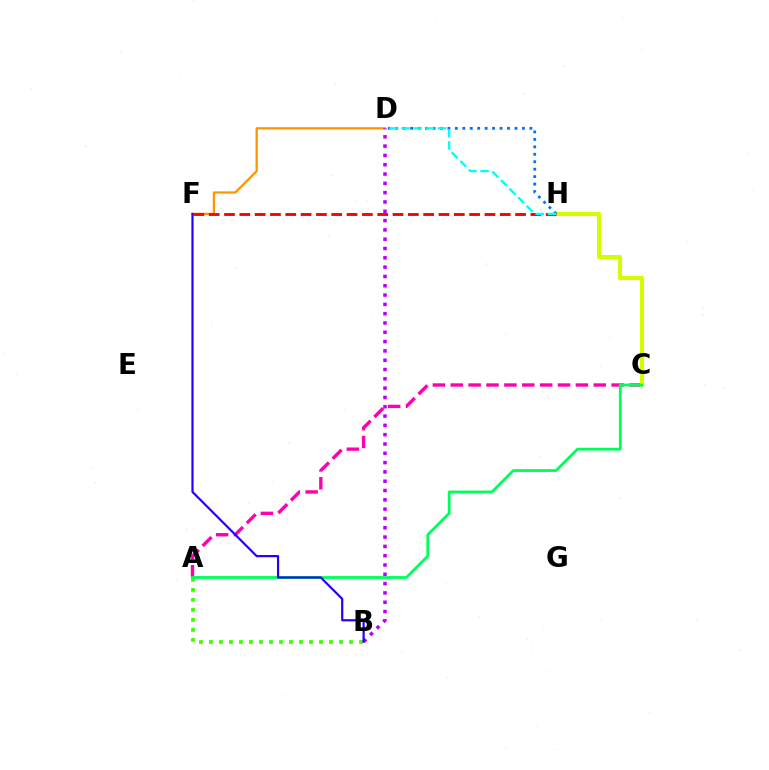{('A', 'B'): [{'color': '#3dff00', 'line_style': 'dotted', 'thickness': 2.72}], ('A', 'C'): [{'color': '#ff00ac', 'line_style': 'dashed', 'thickness': 2.43}, {'color': '#00ff5c', 'line_style': 'solid', 'thickness': 2.02}], ('D', 'F'): [{'color': '#ff9400', 'line_style': 'solid', 'thickness': 1.63}], ('C', 'H'): [{'color': '#d1ff00', 'line_style': 'solid', 'thickness': 2.95}], ('B', 'D'): [{'color': '#b900ff', 'line_style': 'dotted', 'thickness': 2.53}], ('F', 'H'): [{'color': '#ff0000', 'line_style': 'dashed', 'thickness': 2.08}], ('D', 'H'): [{'color': '#0074ff', 'line_style': 'dotted', 'thickness': 2.02}, {'color': '#00fff6', 'line_style': 'dashed', 'thickness': 1.65}], ('B', 'F'): [{'color': '#2500ff', 'line_style': 'solid', 'thickness': 1.58}]}